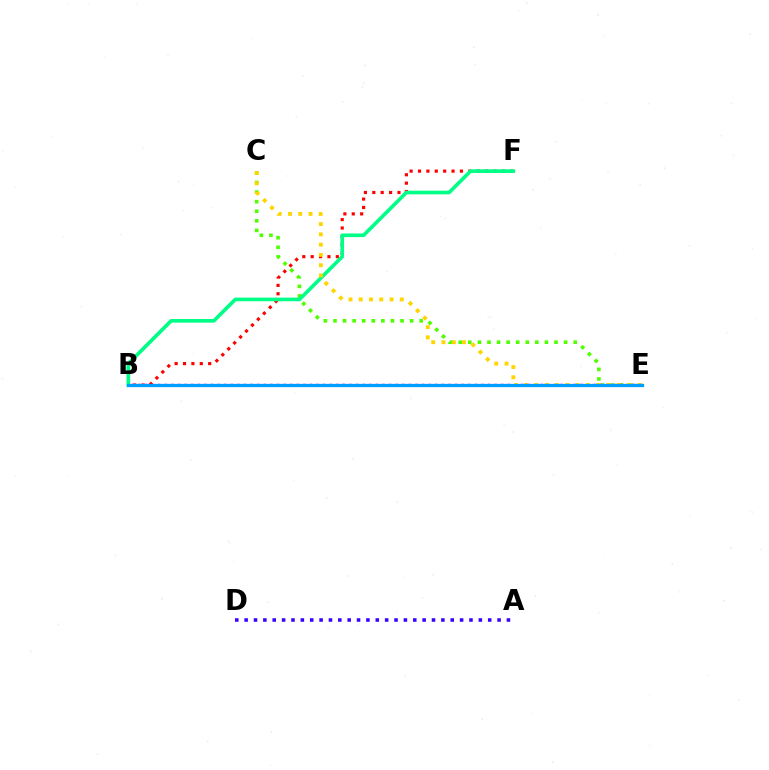{('C', 'E'): [{'color': '#4fff00', 'line_style': 'dotted', 'thickness': 2.6}, {'color': '#ffd500', 'line_style': 'dotted', 'thickness': 2.79}], ('B', 'F'): [{'color': '#ff0000', 'line_style': 'dotted', 'thickness': 2.28}, {'color': '#00ff86', 'line_style': 'solid', 'thickness': 2.63}], ('B', 'E'): [{'color': '#ff00ed', 'line_style': 'dotted', 'thickness': 1.79}, {'color': '#009eff', 'line_style': 'solid', 'thickness': 2.35}], ('A', 'D'): [{'color': '#3700ff', 'line_style': 'dotted', 'thickness': 2.55}]}